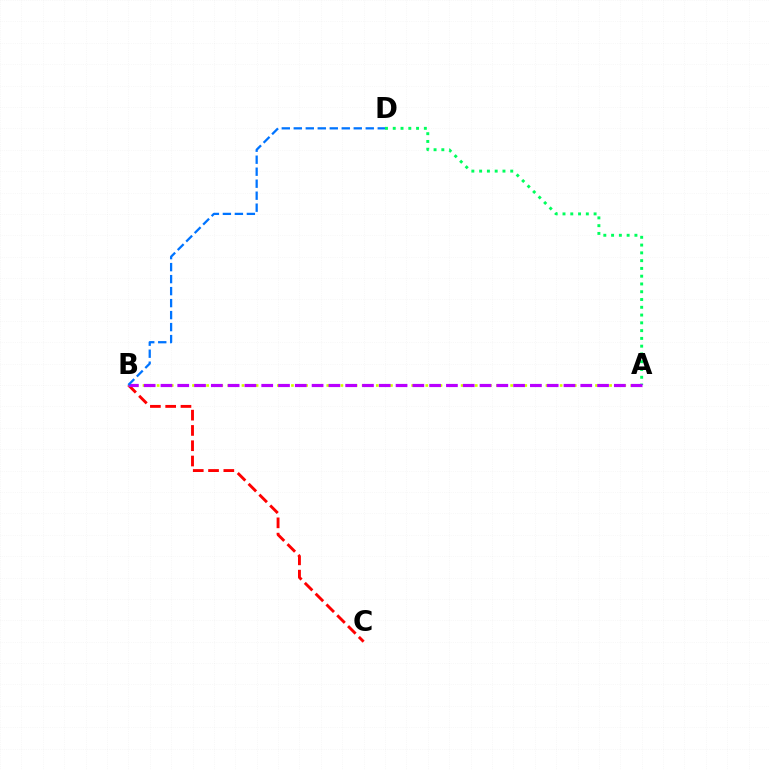{('A', 'D'): [{'color': '#00ff5c', 'line_style': 'dotted', 'thickness': 2.11}], ('B', 'C'): [{'color': '#ff0000', 'line_style': 'dashed', 'thickness': 2.08}], ('A', 'B'): [{'color': '#d1ff00', 'line_style': 'dotted', 'thickness': 1.92}, {'color': '#b900ff', 'line_style': 'dashed', 'thickness': 2.28}], ('B', 'D'): [{'color': '#0074ff', 'line_style': 'dashed', 'thickness': 1.63}]}